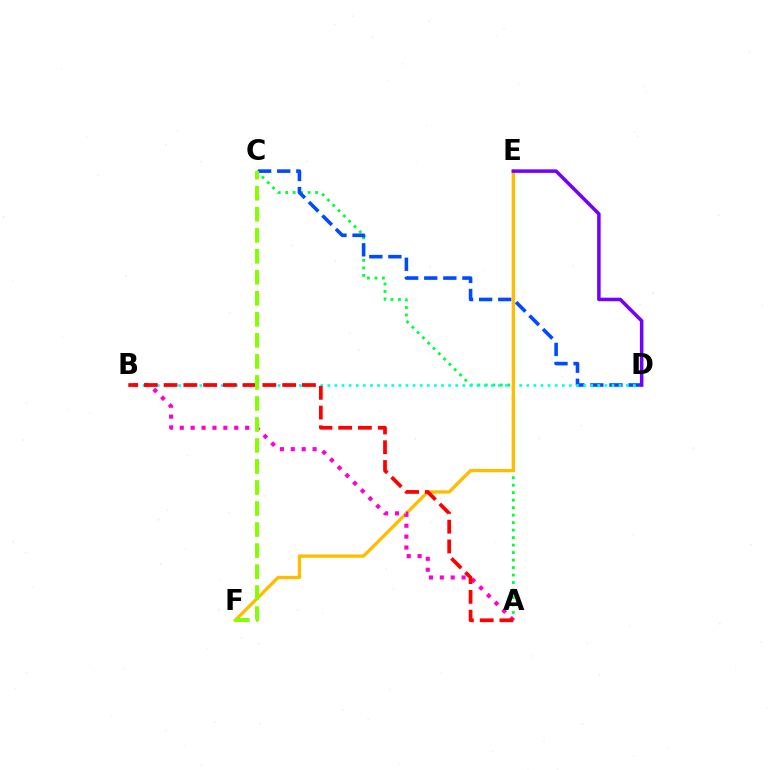{('A', 'C'): [{'color': '#00ff39', 'line_style': 'dotted', 'thickness': 2.03}], ('C', 'D'): [{'color': '#004bff', 'line_style': 'dashed', 'thickness': 2.59}], ('B', 'D'): [{'color': '#00fff6', 'line_style': 'dotted', 'thickness': 1.93}], ('E', 'F'): [{'color': '#ffbd00', 'line_style': 'solid', 'thickness': 2.39}], ('A', 'B'): [{'color': '#ff00cf', 'line_style': 'dotted', 'thickness': 2.96}, {'color': '#ff0000', 'line_style': 'dashed', 'thickness': 2.68}], ('D', 'E'): [{'color': '#7200ff', 'line_style': 'solid', 'thickness': 2.53}], ('C', 'F'): [{'color': '#84ff00', 'line_style': 'dashed', 'thickness': 2.86}]}